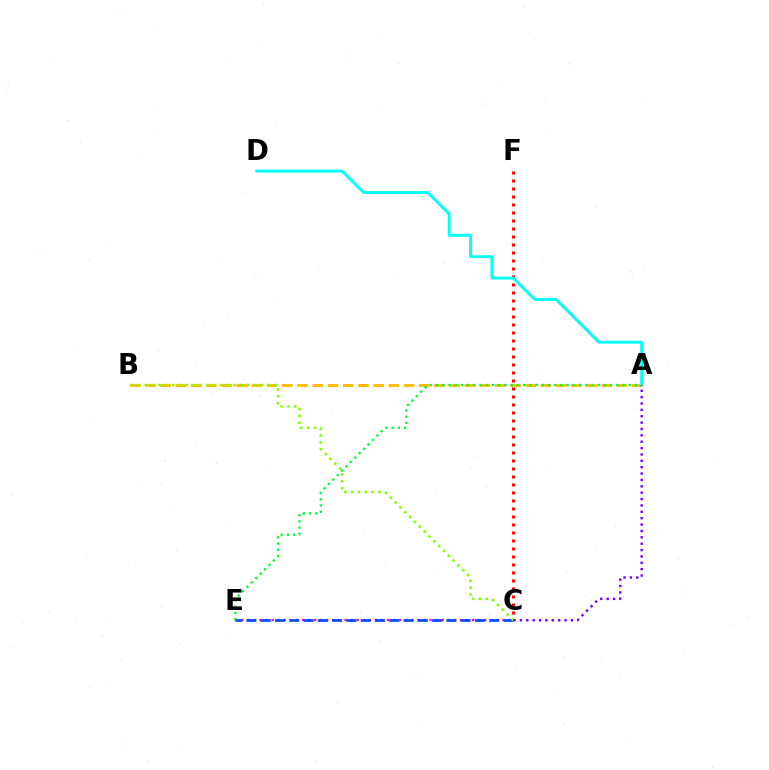{('C', 'F'): [{'color': '#ff0000', 'line_style': 'dotted', 'thickness': 2.17}], ('C', 'E'): [{'color': '#ff00cf', 'line_style': 'dotted', 'thickness': 1.65}, {'color': '#004bff', 'line_style': 'dashed', 'thickness': 1.94}], ('A', 'B'): [{'color': '#ffbd00', 'line_style': 'dashed', 'thickness': 2.07}], ('A', 'E'): [{'color': '#00ff39', 'line_style': 'dotted', 'thickness': 1.69}], ('B', 'C'): [{'color': '#84ff00', 'line_style': 'dotted', 'thickness': 1.86}], ('A', 'D'): [{'color': '#00fff6', 'line_style': 'solid', 'thickness': 2.06}], ('A', 'C'): [{'color': '#7200ff', 'line_style': 'dotted', 'thickness': 1.73}]}